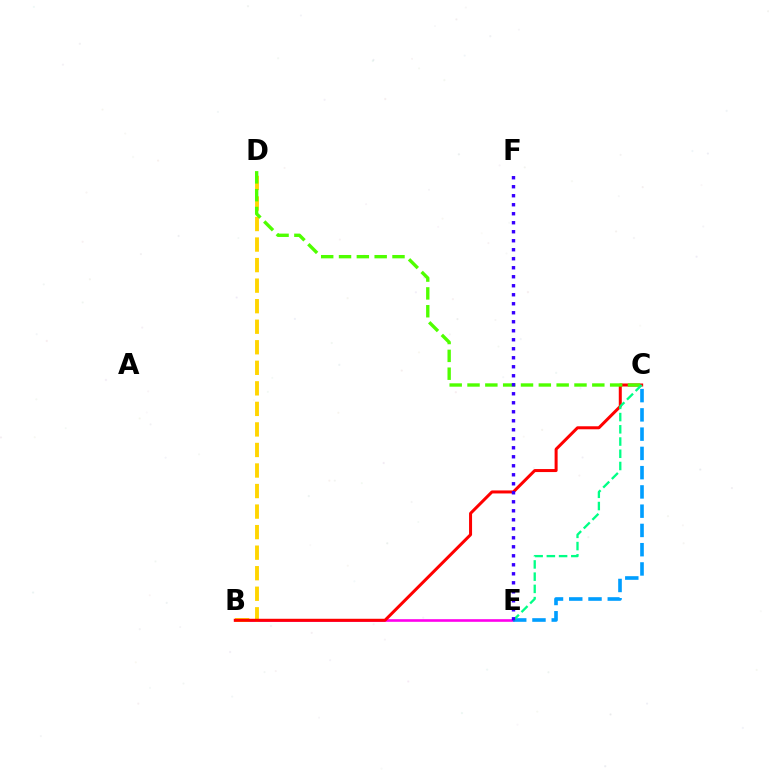{('B', 'E'): [{'color': '#ff00ed', 'line_style': 'solid', 'thickness': 1.9}], ('B', 'D'): [{'color': '#ffd500', 'line_style': 'dashed', 'thickness': 2.79}], ('B', 'C'): [{'color': '#ff0000', 'line_style': 'solid', 'thickness': 2.17}], ('C', 'E'): [{'color': '#009eff', 'line_style': 'dashed', 'thickness': 2.62}, {'color': '#00ff86', 'line_style': 'dashed', 'thickness': 1.66}], ('C', 'D'): [{'color': '#4fff00', 'line_style': 'dashed', 'thickness': 2.42}], ('E', 'F'): [{'color': '#3700ff', 'line_style': 'dotted', 'thickness': 2.45}]}